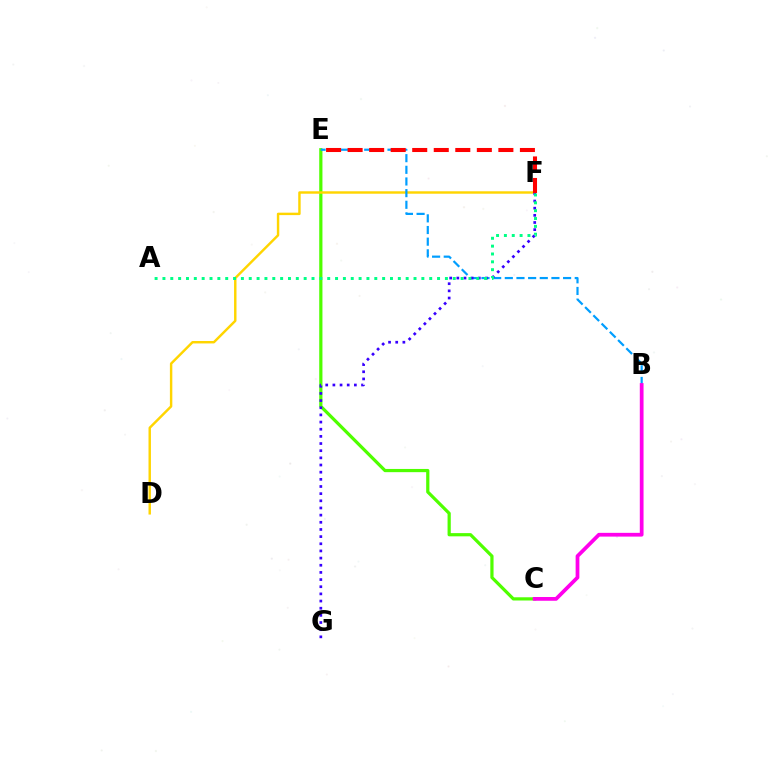{('C', 'E'): [{'color': '#4fff00', 'line_style': 'solid', 'thickness': 2.31}], ('D', 'F'): [{'color': '#ffd500', 'line_style': 'solid', 'thickness': 1.75}], ('B', 'E'): [{'color': '#009eff', 'line_style': 'dashed', 'thickness': 1.58}], ('F', 'G'): [{'color': '#3700ff', 'line_style': 'dotted', 'thickness': 1.95}], ('E', 'F'): [{'color': '#ff0000', 'line_style': 'dashed', 'thickness': 2.93}], ('B', 'C'): [{'color': '#ff00ed', 'line_style': 'solid', 'thickness': 2.7}], ('A', 'F'): [{'color': '#00ff86', 'line_style': 'dotted', 'thickness': 2.13}]}